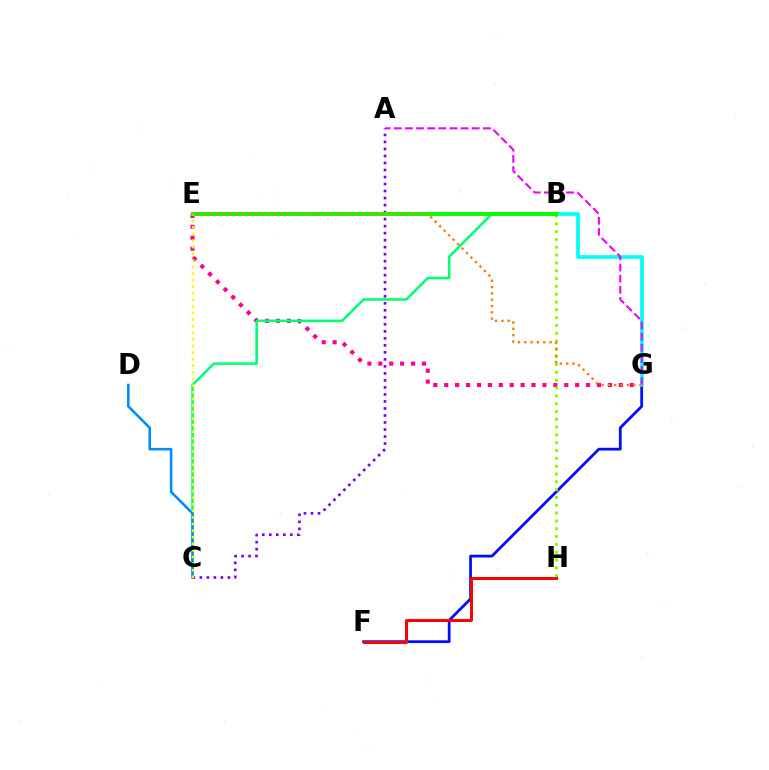{('E', 'G'): [{'color': '#ff0094', 'line_style': 'dotted', 'thickness': 2.96}, {'color': '#ff7c00', 'line_style': 'dotted', 'thickness': 1.72}], ('F', 'G'): [{'color': '#0010ff', 'line_style': 'solid', 'thickness': 2.0}], ('B', 'G'): [{'color': '#00fff6', 'line_style': 'solid', 'thickness': 2.64}], ('A', 'C'): [{'color': '#7200ff', 'line_style': 'dotted', 'thickness': 1.91}], ('B', 'C'): [{'color': '#00ff74', 'line_style': 'solid', 'thickness': 1.84}], ('C', 'D'): [{'color': '#008cff', 'line_style': 'solid', 'thickness': 1.86}], ('B', 'H'): [{'color': '#84ff00', 'line_style': 'dotted', 'thickness': 2.12}], ('B', 'E'): [{'color': '#08ff00', 'line_style': 'solid', 'thickness': 2.85}], ('A', 'G'): [{'color': '#ee00ff', 'line_style': 'dashed', 'thickness': 1.51}], ('F', 'H'): [{'color': '#ff0000', 'line_style': 'solid', 'thickness': 2.14}], ('C', 'E'): [{'color': '#fcf500', 'line_style': 'dotted', 'thickness': 1.79}]}